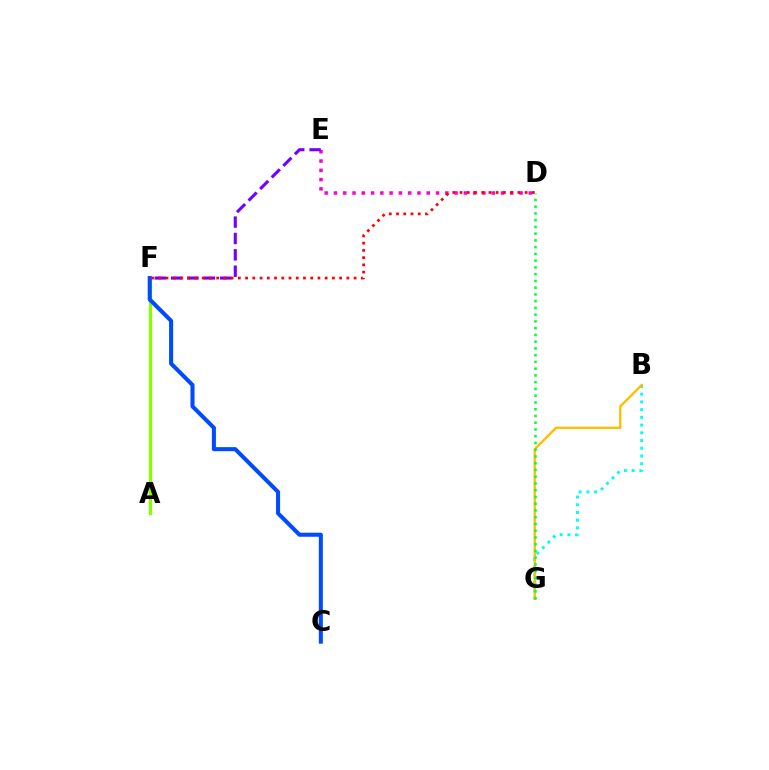{('B', 'G'): [{'color': '#00fff6', 'line_style': 'dotted', 'thickness': 2.1}, {'color': '#ffbd00', 'line_style': 'solid', 'thickness': 1.68}], ('D', 'E'): [{'color': '#ff00cf', 'line_style': 'dotted', 'thickness': 2.52}], ('A', 'F'): [{'color': '#84ff00', 'line_style': 'solid', 'thickness': 2.34}], ('E', 'F'): [{'color': '#7200ff', 'line_style': 'dashed', 'thickness': 2.22}], ('C', 'F'): [{'color': '#004bff', 'line_style': 'solid', 'thickness': 2.92}], ('D', 'F'): [{'color': '#ff0000', 'line_style': 'dotted', 'thickness': 1.97}], ('D', 'G'): [{'color': '#00ff39', 'line_style': 'dotted', 'thickness': 1.83}]}